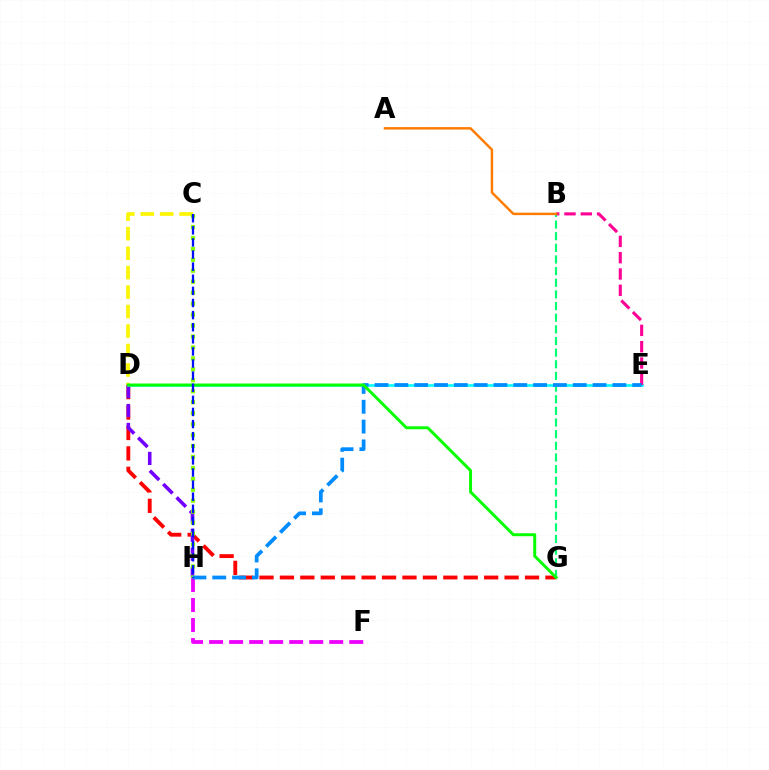{('D', 'G'): [{'color': '#ff0000', 'line_style': 'dashed', 'thickness': 2.77}, {'color': '#08ff00', 'line_style': 'solid', 'thickness': 2.14}], ('F', 'H'): [{'color': '#ee00ff', 'line_style': 'dashed', 'thickness': 2.72}], ('D', 'H'): [{'color': '#7200ff', 'line_style': 'dashed', 'thickness': 2.57}], ('B', 'G'): [{'color': '#00ff74', 'line_style': 'dashed', 'thickness': 1.58}], ('D', 'E'): [{'color': '#00fff6', 'line_style': 'solid', 'thickness': 1.84}], ('C', 'D'): [{'color': '#fcf500', 'line_style': 'dashed', 'thickness': 2.65}], ('C', 'H'): [{'color': '#84ff00', 'line_style': 'dotted', 'thickness': 2.97}, {'color': '#0010ff', 'line_style': 'dashed', 'thickness': 1.64}], ('B', 'E'): [{'color': '#ff0094', 'line_style': 'dashed', 'thickness': 2.22}], ('E', 'H'): [{'color': '#008cff', 'line_style': 'dashed', 'thickness': 2.69}], ('A', 'B'): [{'color': '#ff7c00', 'line_style': 'solid', 'thickness': 1.78}]}